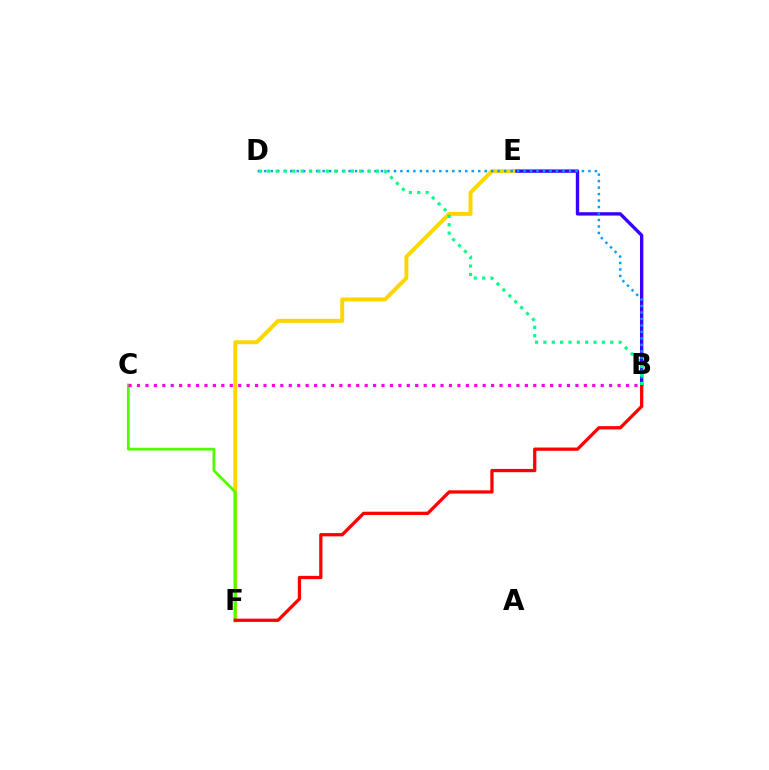{('B', 'E'): [{'color': '#3700ff', 'line_style': 'solid', 'thickness': 2.42}], ('E', 'F'): [{'color': '#ffd500', 'line_style': 'solid', 'thickness': 2.83}], ('C', 'F'): [{'color': '#4fff00', 'line_style': 'solid', 'thickness': 2.01}], ('B', 'F'): [{'color': '#ff0000', 'line_style': 'solid', 'thickness': 2.35}], ('B', 'D'): [{'color': '#009eff', 'line_style': 'dotted', 'thickness': 1.76}, {'color': '#00ff86', 'line_style': 'dotted', 'thickness': 2.27}], ('B', 'C'): [{'color': '#ff00ed', 'line_style': 'dotted', 'thickness': 2.29}]}